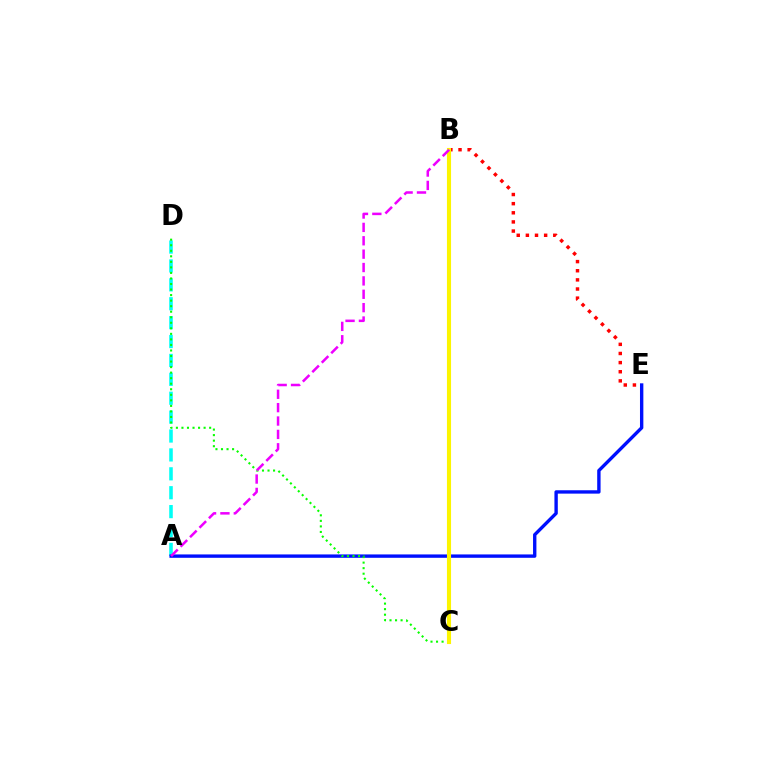{('A', 'D'): [{'color': '#00fff6', 'line_style': 'dashed', 'thickness': 2.57}], ('A', 'E'): [{'color': '#0010ff', 'line_style': 'solid', 'thickness': 2.43}], ('B', 'E'): [{'color': '#ff0000', 'line_style': 'dotted', 'thickness': 2.48}], ('C', 'D'): [{'color': '#08ff00', 'line_style': 'dotted', 'thickness': 1.51}], ('B', 'C'): [{'color': '#fcf500', 'line_style': 'solid', 'thickness': 2.95}], ('A', 'B'): [{'color': '#ee00ff', 'line_style': 'dashed', 'thickness': 1.82}]}